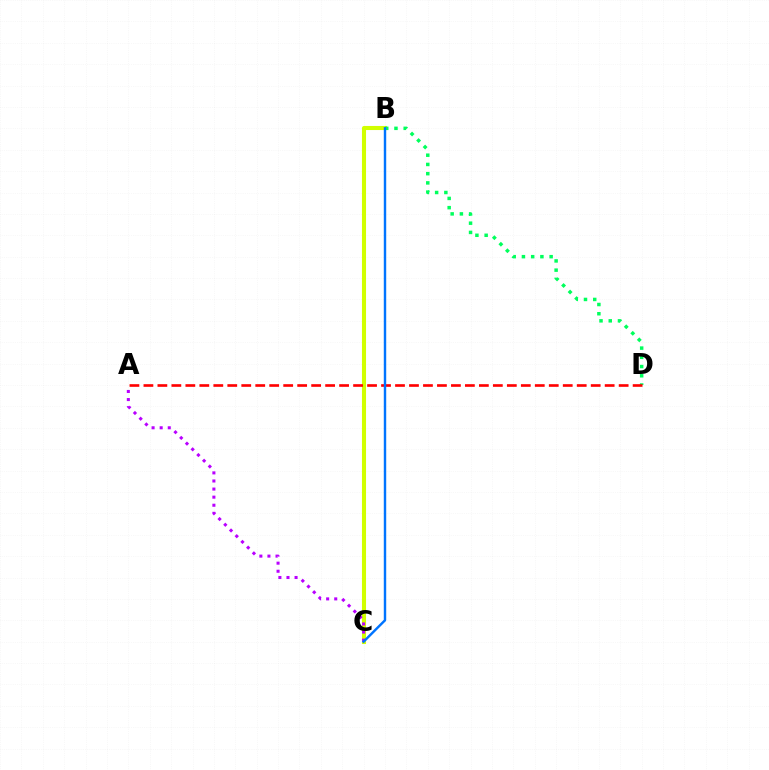{('B', 'C'): [{'color': '#d1ff00', 'line_style': 'solid', 'thickness': 2.94}, {'color': '#0074ff', 'line_style': 'solid', 'thickness': 1.75}], ('B', 'D'): [{'color': '#00ff5c', 'line_style': 'dotted', 'thickness': 2.51}], ('A', 'C'): [{'color': '#b900ff', 'line_style': 'dotted', 'thickness': 2.2}], ('A', 'D'): [{'color': '#ff0000', 'line_style': 'dashed', 'thickness': 1.9}]}